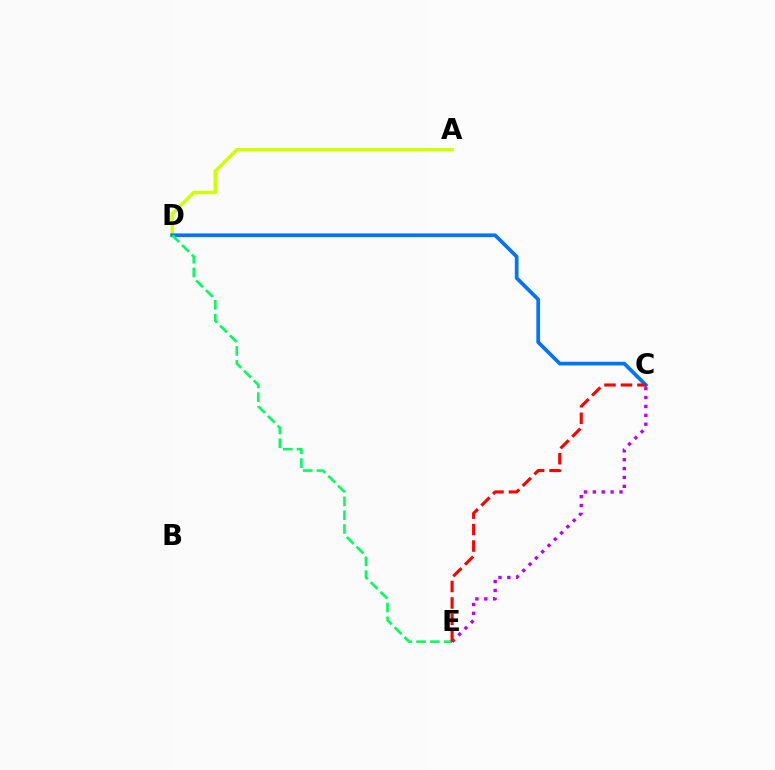{('A', 'D'): [{'color': '#d1ff00', 'line_style': 'solid', 'thickness': 2.47}], ('C', 'D'): [{'color': '#0074ff', 'line_style': 'solid', 'thickness': 2.68}], ('D', 'E'): [{'color': '#00ff5c', 'line_style': 'dashed', 'thickness': 1.87}], ('C', 'E'): [{'color': '#b900ff', 'line_style': 'dotted', 'thickness': 2.42}, {'color': '#ff0000', 'line_style': 'dashed', 'thickness': 2.24}]}